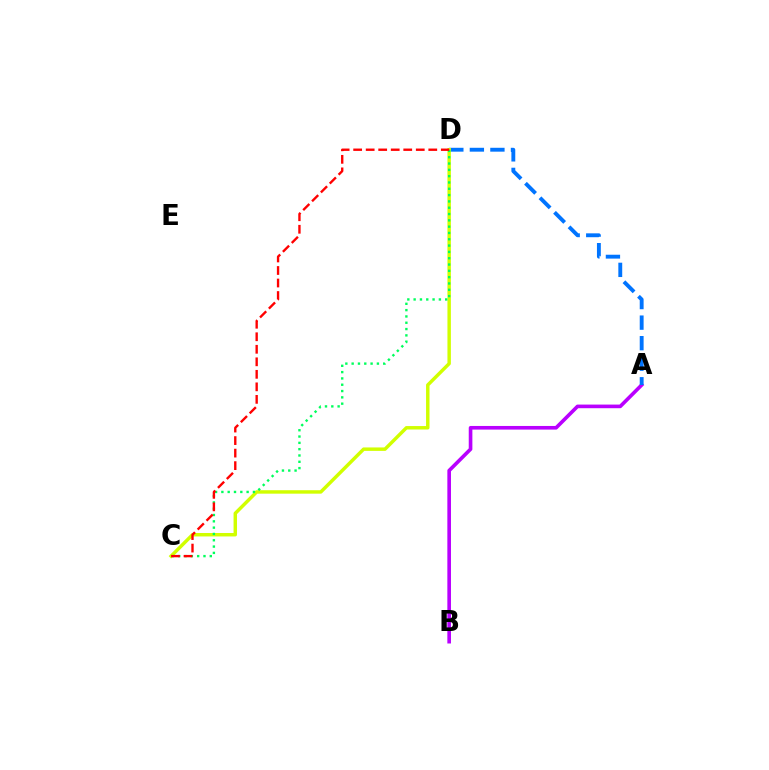{('A', 'B'): [{'color': '#b900ff', 'line_style': 'solid', 'thickness': 2.62}], ('A', 'D'): [{'color': '#0074ff', 'line_style': 'dashed', 'thickness': 2.79}], ('C', 'D'): [{'color': '#d1ff00', 'line_style': 'solid', 'thickness': 2.48}, {'color': '#00ff5c', 'line_style': 'dotted', 'thickness': 1.72}, {'color': '#ff0000', 'line_style': 'dashed', 'thickness': 1.7}]}